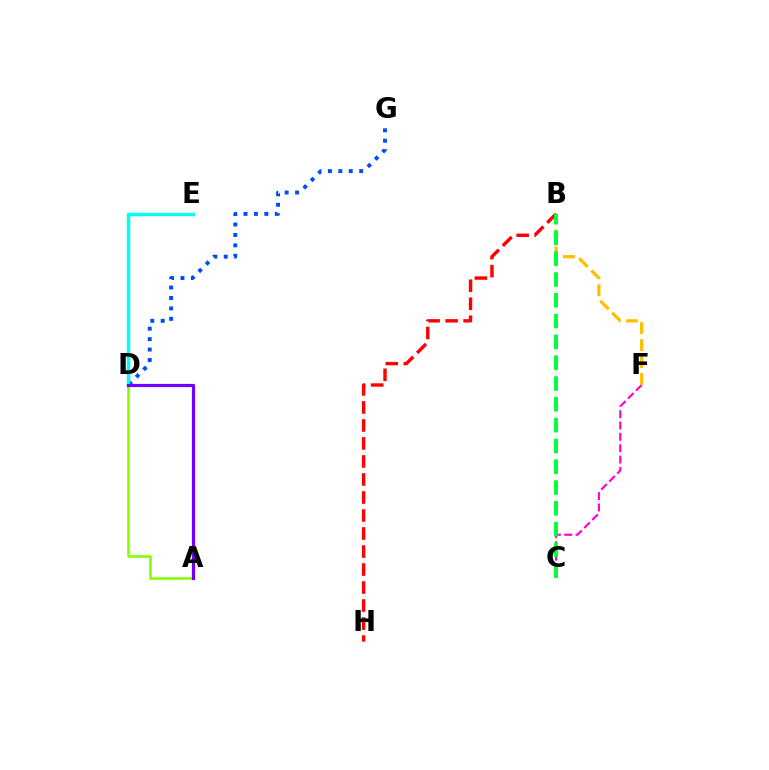{('C', 'F'): [{'color': '#ff00cf', 'line_style': 'dashed', 'thickness': 1.54}], ('B', 'H'): [{'color': '#ff0000', 'line_style': 'dashed', 'thickness': 2.45}], ('D', 'G'): [{'color': '#004bff', 'line_style': 'dotted', 'thickness': 2.83}], ('B', 'F'): [{'color': '#ffbd00', 'line_style': 'dashed', 'thickness': 2.31}], ('B', 'C'): [{'color': '#00ff39', 'line_style': 'dashed', 'thickness': 2.83}], ('A', 'D'): [{'color': '#84ff00', 'line_style': 'solid', 'thickness': 1.88}, {'color': '#7200ff', 'line_style': 'solid', 'thickness': 2.3}], ('D', 'E'): [{'color': '#00fff6', 'line_style': 'solid', 'thickness': 2.49}]}